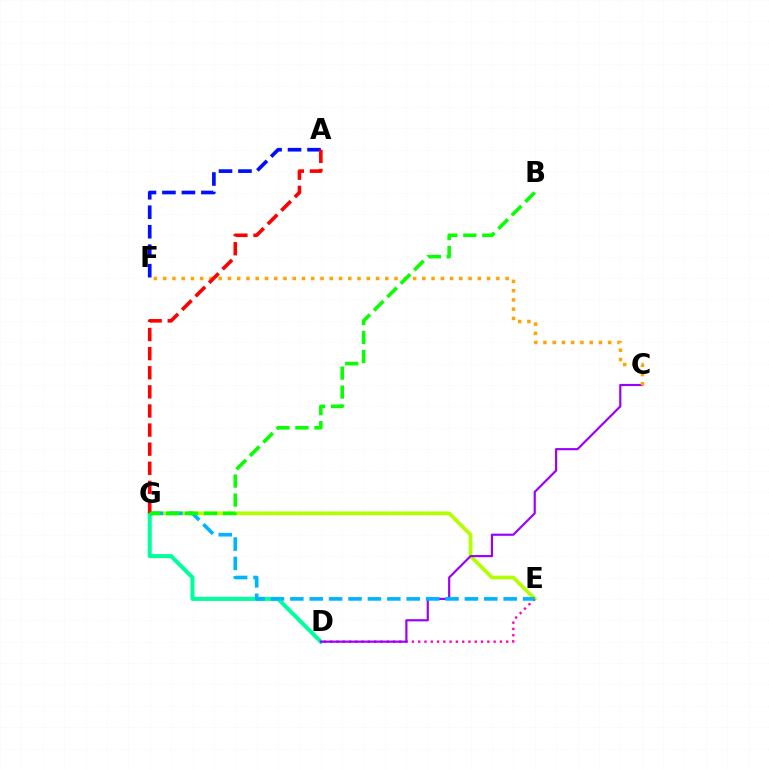{('E', 'G'): [{'color': '#b3ff00', 'line_style': 'solid', 'thickness': 2.69}, {'color': '#00b5ff', 'line_style': 'dashed', 'thickness': 2.64}], ('D', 'E'): [{'color': '#ff00bd', 'line_style': 'dotted', 'thickness': 1.71}], ('D', 'G'): [{'color': '#00ff9d', 'line_style': 'solid', 'thickness': 2.91}], ('C', 'D'): [{'color': '#9b00ff', 'line_style': 'solid', 'thickness': 1.56}], ('C', 'F'): [{'color': '#ffa500', 'line_style': 'dotted', 'thickness': 2.51}], ('A', 'F'): [{'color': '#0010ff', 'line_style': 'dashed', 'thickness': 2.65}], ('A', 'G'): [{'color': '#ff0000', 'line_style': 'dashed', 'thickness': 2.6}], ('B', 'G'): [{'color': '#08ff00', 'line_style': 'dashed', 'thickness': 2.58}]}